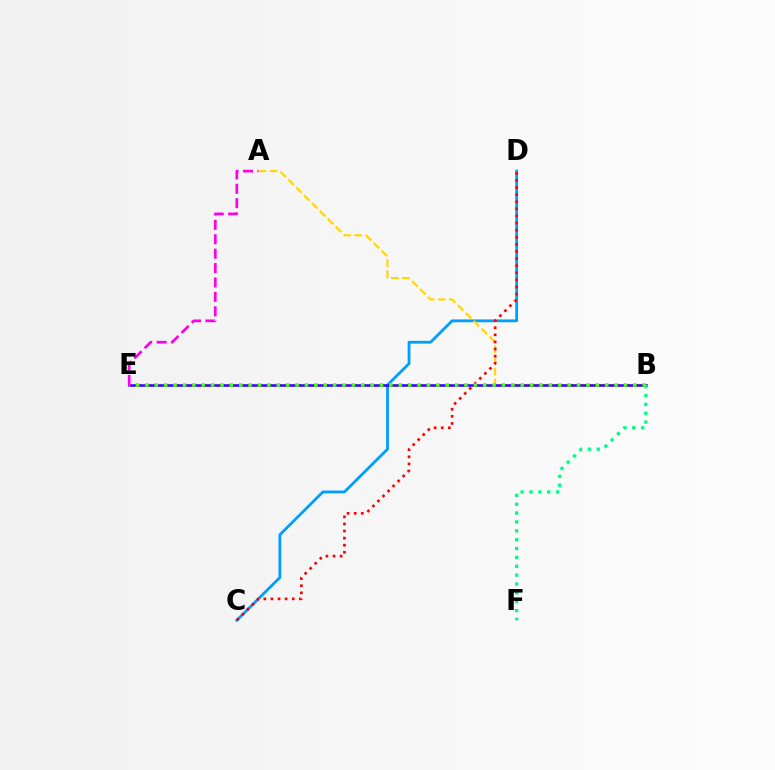{('C', 'D'): [{'color': '#009eff', 'line_style': 'solid', 'thickness': 2.01}, {'color': '#ff0000', 'line_style': 'dotted', 'thickness': 1.93}], ('A', 'B'): [{'color': '#ffd500', 'line_style': 'dashed', 'thickness': 1.51}], ('B', 'E'): [{'color': '#3700ff', 'line_style': 'solid', 'thickness': 1.85}, {'color': '#4fff00', 'line_style': 'dotted', 'thickness': 2.55}], ('B', 'F'): [{'color': '#00ff86', 'line_style': 'dotted', 'thickness': 2.41}], ('A', 'E'): [{'color': '#ff00ed', 'line_style': 'dashed', 'thickness': 1.96}]}